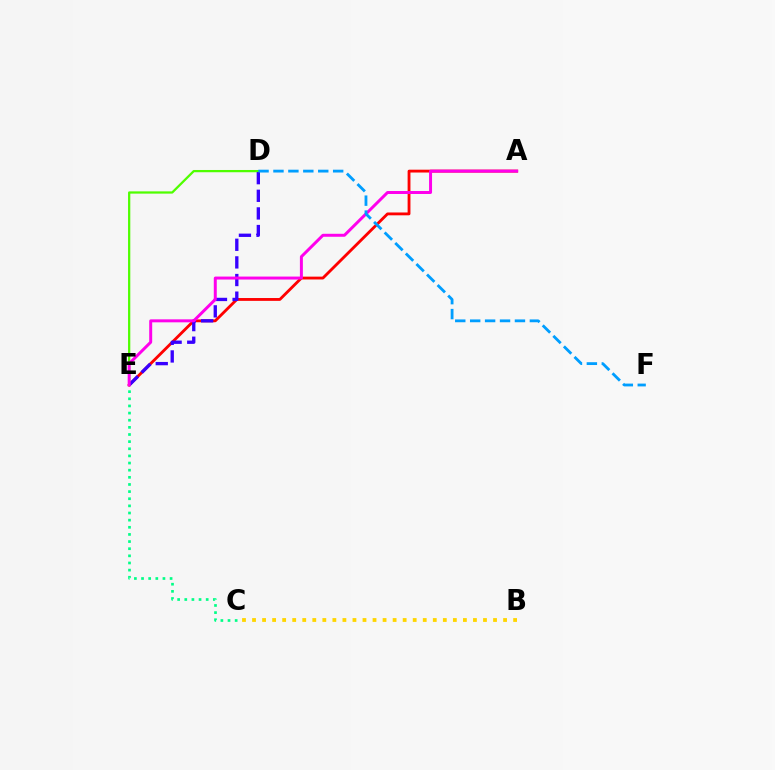{('A', 'E'): [{'color': '#ff0000', 'line_style': 'solid', 'thickness': 2.04}, {'color': '#ff00ed', 'line_style': 'solid', 'thickness': 2.14}], ('D', 'E'): [{'color': '#4fff00', 'line_style': 'solid', 'thickness': 1.62}, {'color': '#3700ff', 'line_style': 'dashed', 'thickness': 2.39}], ('C', 'E'): [{'color': '#00ff86', 'line_style': 'dotted', 'thickness': 1.94}], ('B', 'C'): [{'color': '#ffd500', 'line_style': 'dotted', 'thickness': 2.73}], ('D', 'F'): [{'color': '#009eff', 'line_style': 'dashed', 'thickness': 2.03}]}